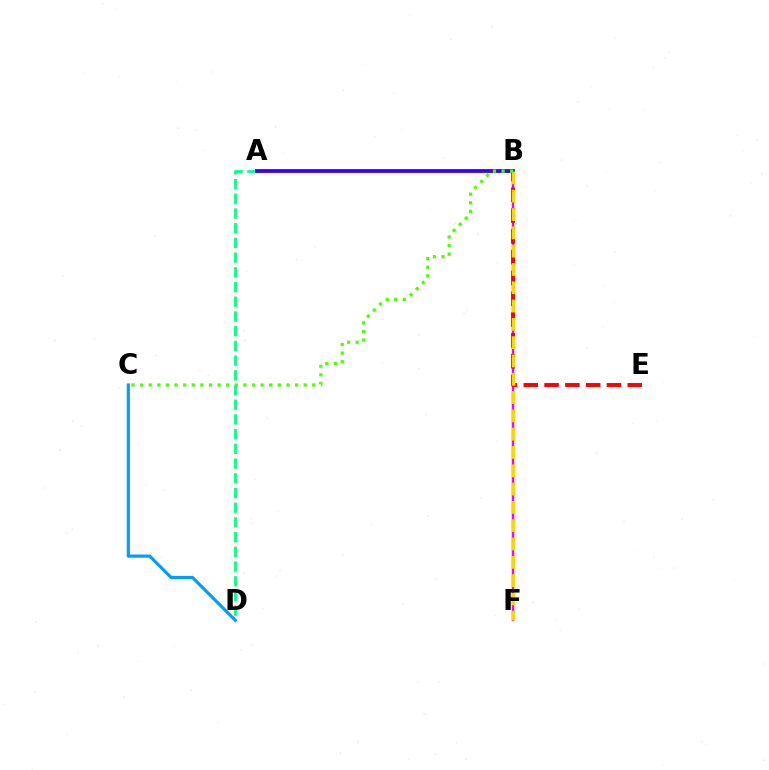{('B', 'F'): [{'color': '#ff00ed', 'line_style': 'solid', 'thickness': 1.76}, {'color': '#ffd500', 'line_style': 'dashed', 'thickness': 2.49}], ('A', 'D'): [{'color': '#00ff86', 'line_style': 'dashed', 'thickness': 2.0}], ('B', 'E'): [{'color': '#ff0000', 'line_style': 'dashed', 'thickness': 2.82}], ('A', 'B'): [{'color': '#3700ff', 'line_style': 'solid', 'thickness': 2.74}], ('C', 'D'): [{'color': '#009eff', 'line_style': 'solid', 'thickness': 2.28}], ('B', 'C'): [{'color': '#4fff00', 'line_style': 'dotted', 'thickness': 2.34}]}